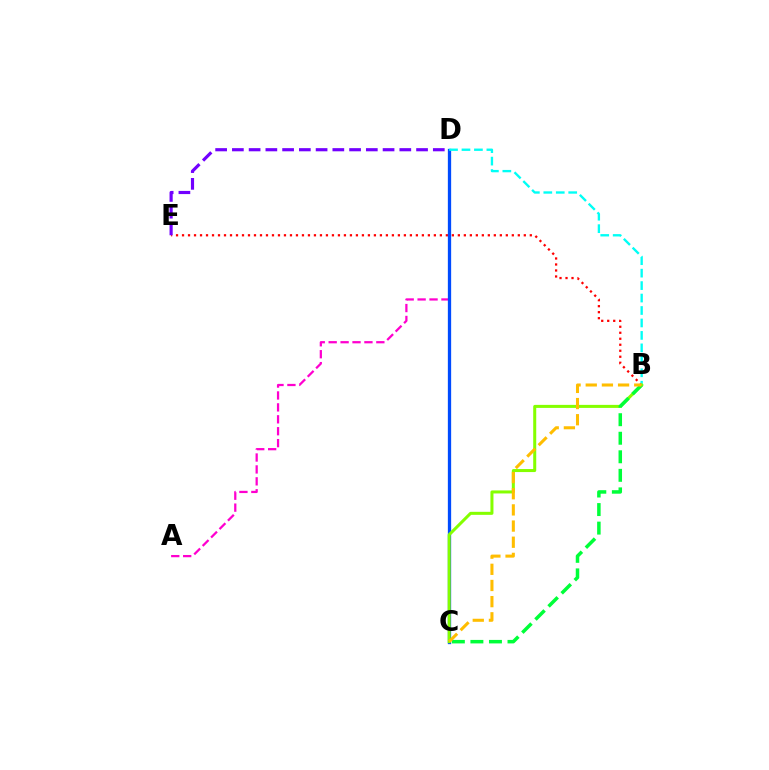{('B', 'E'): [{'color': '#ff0000', 'line_style': 'dotted', 'thickness': 1.63}], ('A', 'D'): [{'color': '#ff00cf', 'line_style': 'dashed', 'thickness': 1.62}], ('C', 'D'): [{'color': '#004bff', 'line_style': 'solid', 'thickness': 2.37}], ('B', 'D'): [{'color': '#00fff6', 'line_style': 'dashed', 'thickness': 1.69}], ('B', 'C'): [{'color': '#84ff00', 'line_style': 'solid', 'thickness': 2.18}, {'color': '#00ff39', 'line_style': 'dashed', 'thickness': 2.52}, {'color': '#ffbd00', 'line_style': 'dashed', 'thickness': 2.2}], ('D', 'E'): [{'color': '#7200ff', 'line_style': 'dashed', 'thickness': 2.27}]}